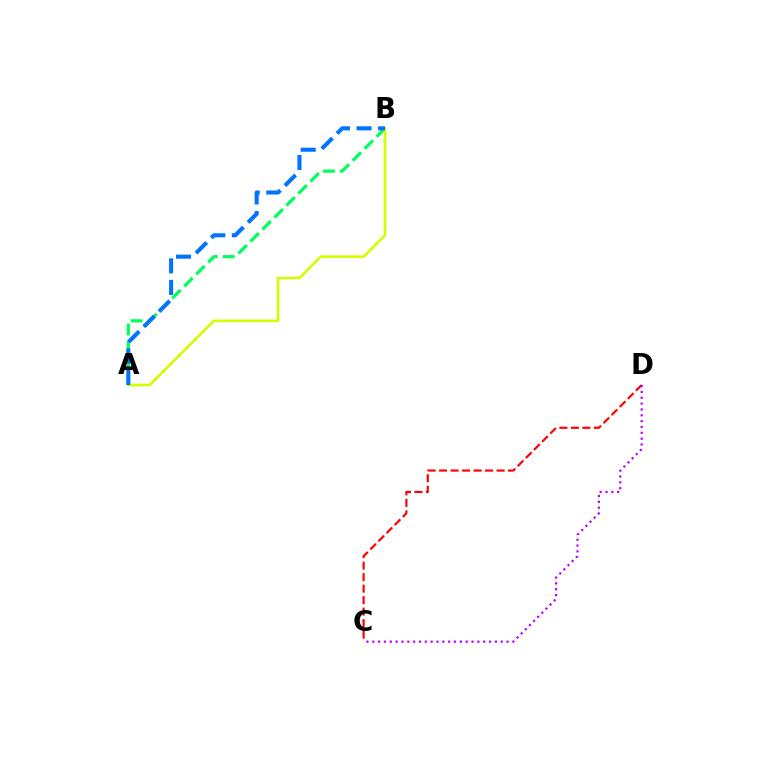{('C', 'D'): [{'color': '#ff0000', 'line_style': 'dashed', 'thickness': 1.56}, {'color': '#b900ff', 'line_style': 'dotted', 'thickness': 1.59}], ('A', 'B'): [{'color': '#00ff5c', 'line_style': 'dashed', 'thickness': 2.3}, {'color': '#d1ff00', 'line_style': 'solid', 'thickness': 1.9}, {'color': '#0074ff', 'line_style': 'dashed', 'thickness': 2.93}]}